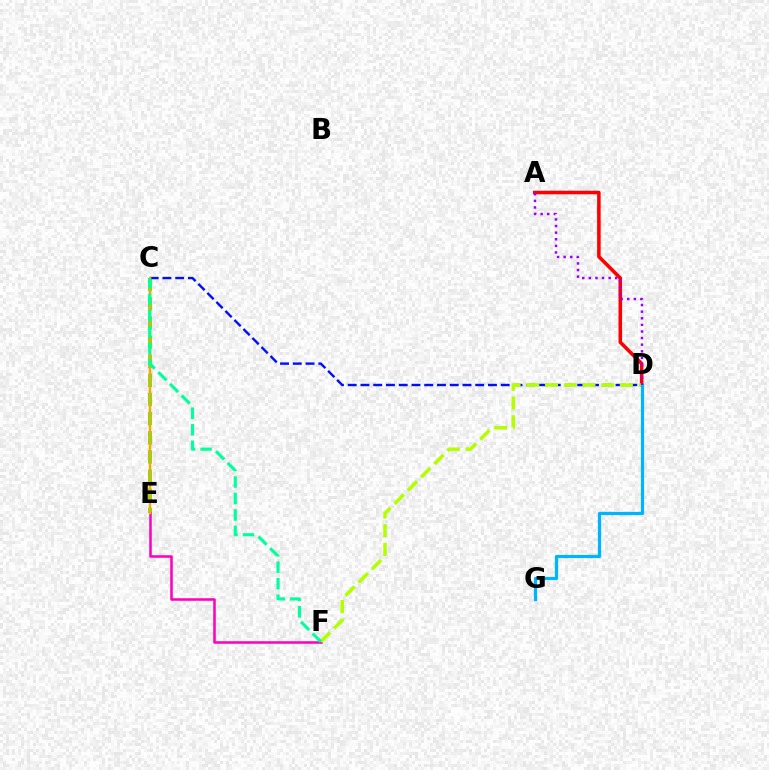{('A', 'D'): [{'color': '#ff0000', 'line_style': 'solid', 'thickness': 2.56}, {'color': '#9b00ff', 'line_style': 'dotted', 'thickness': 1.79}], ('C', 'E'): [{'color': '#08ff00', 'line_style': 'dashed', 'thickness': 2.6}, {'color': '#ffa500', 'line_style': 'solid', 'thickness': 1.77}], ('C', 'D'): [{'color': '#0010ff', 'line_style': 'dashed', 'thickness': 1.73}], ('E', 'F'): [{'color': '#ff00bd', 'line_style': 'solid', 'thickness': 1.83}], ('D', 'F'): [{'color': '#b3ff00', 'line_style': 'dashed', 'thickness': 2.54}], ('C', 'F'): [{'color': '#00ff9d', 'line_style': 'dashed', 'thickness': 2.24}], ('D', 'G'): [{'color': '#00b5ff', 'line_style': 'solid', 'thickness': 2.3}]}